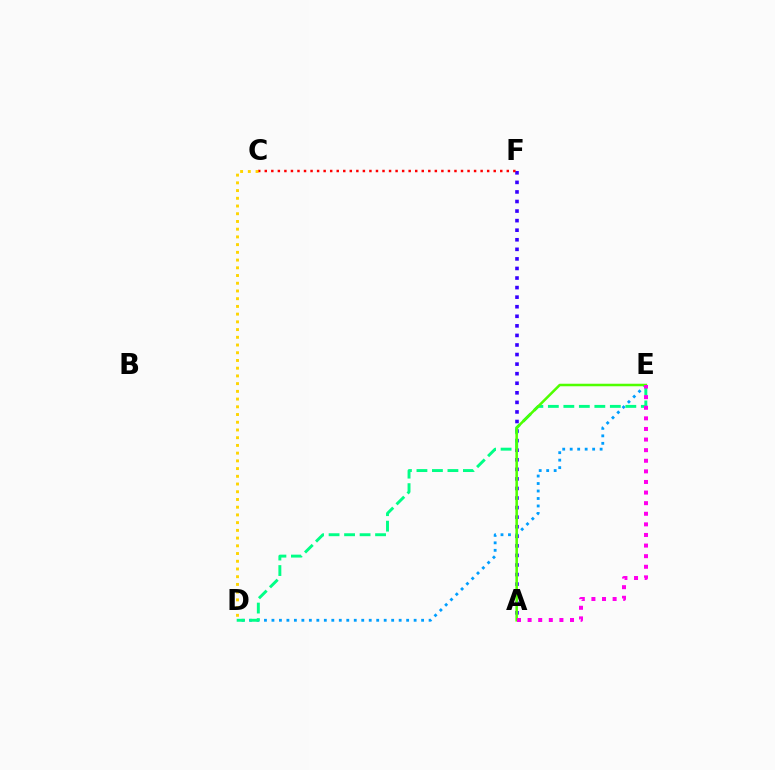{('A', 'F'): [{'color': '#3700ff', 'line_style': 'dotted', 'thickness': 2.6}], ('D', 'E'): [{'color': '#009eff', 'line_style': 'dotted', 'thickness': 2.03}, {'color': '#00ff86', 'line_style': 'dashed', 'thickness': 2.1}], ('C', 'F'): [{'color': '#ff0000', 'line_style': 'dotted', 'thickness': 1.78}], ('C', 'D'): [{'color': '#ffd500', 'line_style': 'dotted', 'thickness': 2.1}], ('A', 'E'): [{'color': '#4fff00', 'line_style': 'solid', 'thickness': 1.82}, {'color': '#ff00ed', 'line_style': 'dotted', 'thickness': 2.88}]}